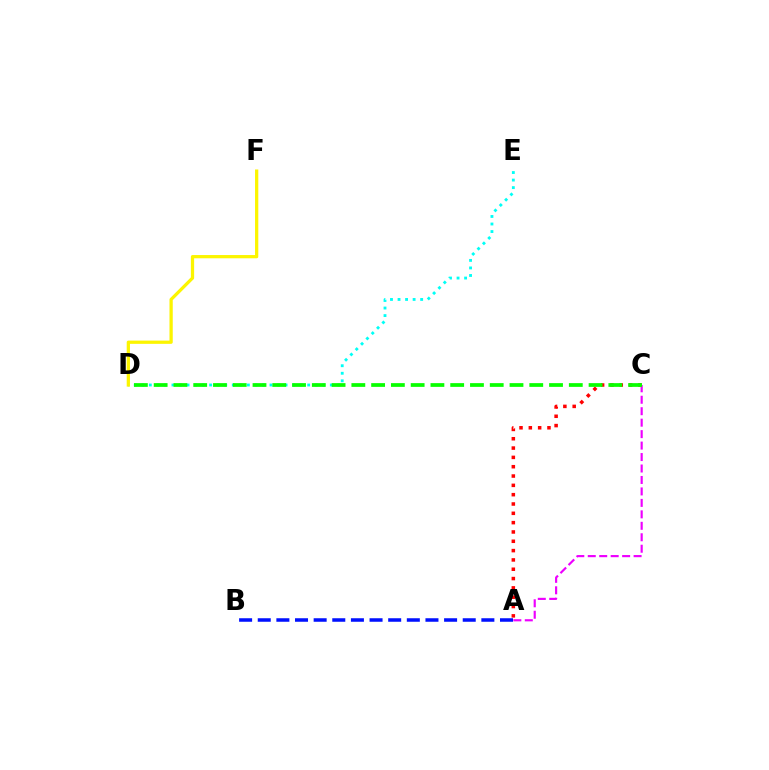{('A', 'B'): [{'color': '#0010ff', 'line_style': 'dashed', 'thickness': 2.53}], ('D', 'E'): [{'color': '#00fff6', 'line_style': 'dotted', 'thickness': 2.05}], ('D', 'F'): [{'color': '#fcf500', 'line_style': 'solid', 'thickness': 2.35}], ('A', 'C'): [{'color': '#ff0000', 'line_style': 'dotted', 'thickness': 2.53}, {'color': '#ee00ff', 'line_style': 'dashed', 'thickness': 1.56}], ('C', 'D'): [{'color': '#08ff00', 'line_style': 'dashed', 'thickness': 2.69}]}